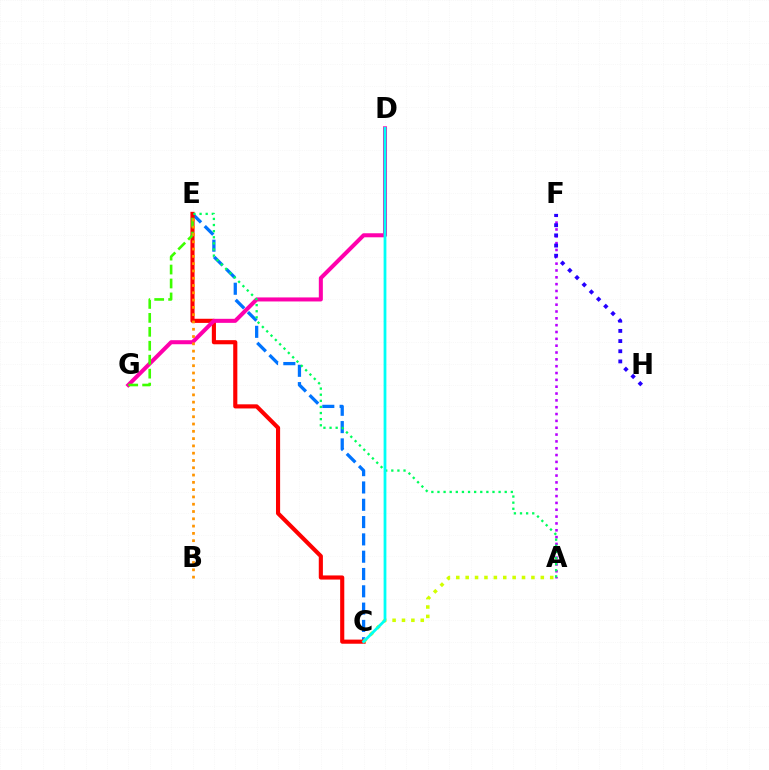{('C', 'E'): [{'color': '#0074ff', 'line_style': 'dashed', 'thickness': 2.35}, {'color': '#ff0000', 'line_style': 'solid', 'thickness': 2.97}], ('A', 'F'): [{'color': '#b900ff', 'line_style': 'dotted', 'thickness': 1.86}], ('D', 'G'): [{'color': '#ff00ac', 'line_style': 'solid', 'thickness': 2.9}], ('A', 'C'): [{'color': '#d1ff00', 'line_style': 'dotted', 'thickness': 2.55}], ('E', 'G'): [{'color': '#3dff00', 'line_style': 'dashed', 'thickness': 1.89}], ('F', 'H'): [{'color': '#2500ff', 'line_style': 'dotted', 'thickness': 2.76}], ('A', 'E'): [{'color': '#00ff5c', 'line_style': 'dotted', 'thickness': 1.66}], ('B', 'E'): [{'color': '#ff9400', 'line_style': 'dotted', 'thickness': 1.98}], ('C', 'D'): [{'color': '#00fff6', 'line_style': 'solid', 'thickness': 2.0}]}